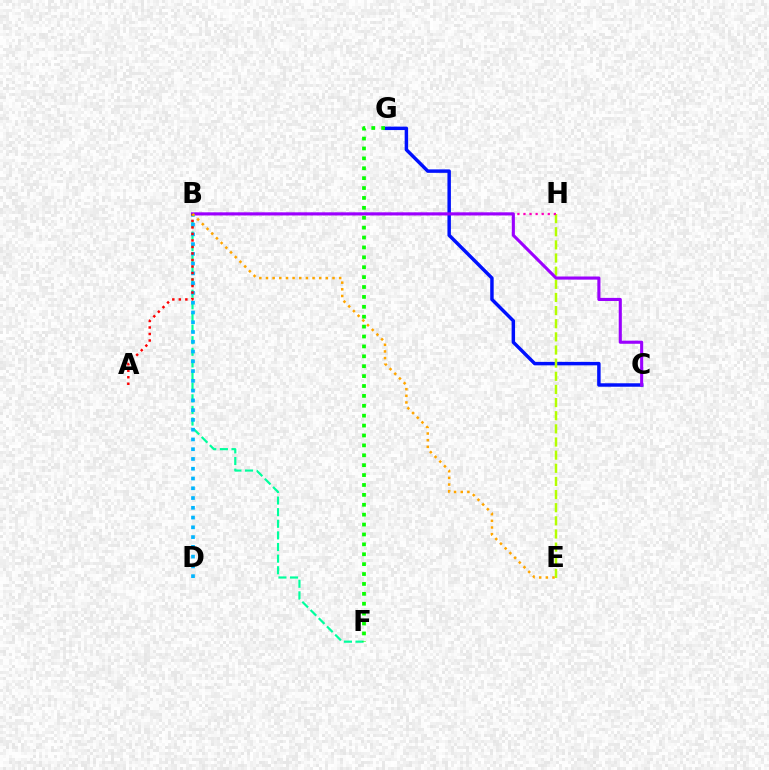{('C', 'G'): [{'color': '#0010ff', 'line_style': 'solid', 'thickness': 2.49}], ('E', 'H'): [{'color': '#b3ff00', 'line_style': 'dashed', 'thickness': 1.79}], ('B', 'H'): [{'color': '#ff00bd', 'line_style': 'dotted', 'thickness': 1.65}], ('B', 'C'): [{'color': '#9b00ff', 'line_style': 'solid', 'thickness': 2.23}], ('B', 'F'): [{'color': '#00ff9d', 'line_style': 'dashed', 'thickness': 1.58}], ('B', 'D'): [{'color': '#00b5ff', 'line_style': 'dotted', 'thickness': 2.65}], ('F', 'G'): [{'color': '#08ff00', 'line_style': 'dotted', 'thickness': 2.69}], ('A', 'B'): [{'color': '#ff0000', 'line_style': 'dotted', 'thickness': 1.77}], ('B', 'E'): [{'color': '#ffa500', 'line_style': 'dotted', 'thickness': 1.81}]}